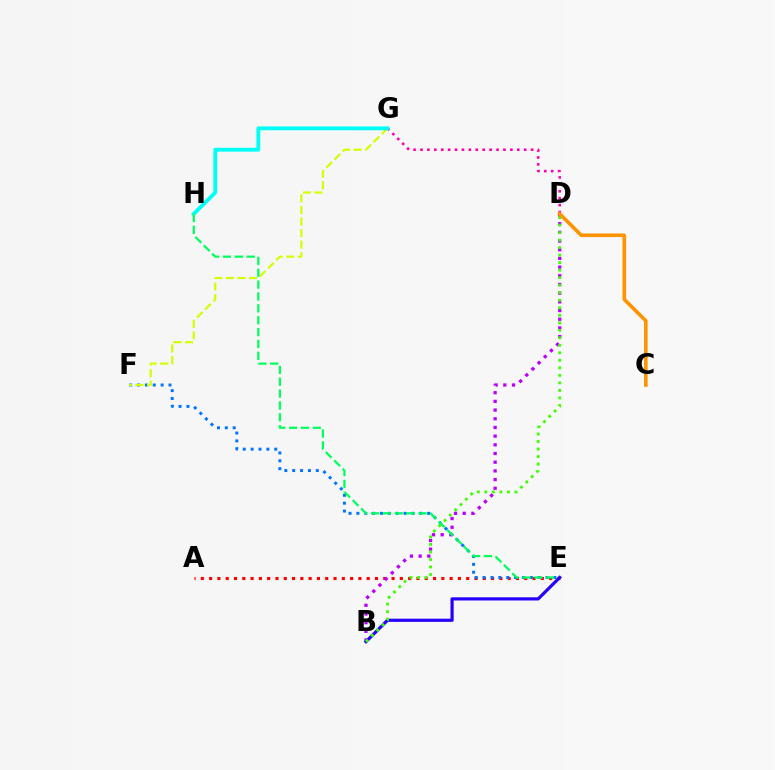{('A', 'E'): [{'color': '#ff0000', 'line_style': 'dotted', 'thickness': 2.25}], ('B', 'D'): [{'color': '#b900ff', 'line_style': 'dotted', 'thickness': 2.36}, {'color': '#3dff00', 'line_style': 'dotted', 'thickness': 2.04}], ('E', 'F'): [{'color': '#0074ff', 'line_style': 'dotted', 'thickness': 2.14}], ('D', 'G'): [{'color': '#ff00ac', 'line_style': 'dotted', 'thickness': 1.88}], ('F', 'G'): [{'color': '#d1ff00', 'line_style': 'dashed', 'thickness': 1.57}], ('G', 'H'): [{'color': '#00fff6', 'line_style': 'solid', 'thickness': 2.76}], ('E', 'H'): [{'color': '#00ff5c', 'line_style': 'dashed', 'thickness': 1.61}], ('B', 'E'): [{'color': '#2500ff', 'line_style': 'solid', 'thickness': 2.29}], ('C', 'D'): [{'color': '#ff9400', 'line_style': 'solid', 'thickness': 2.61}]}